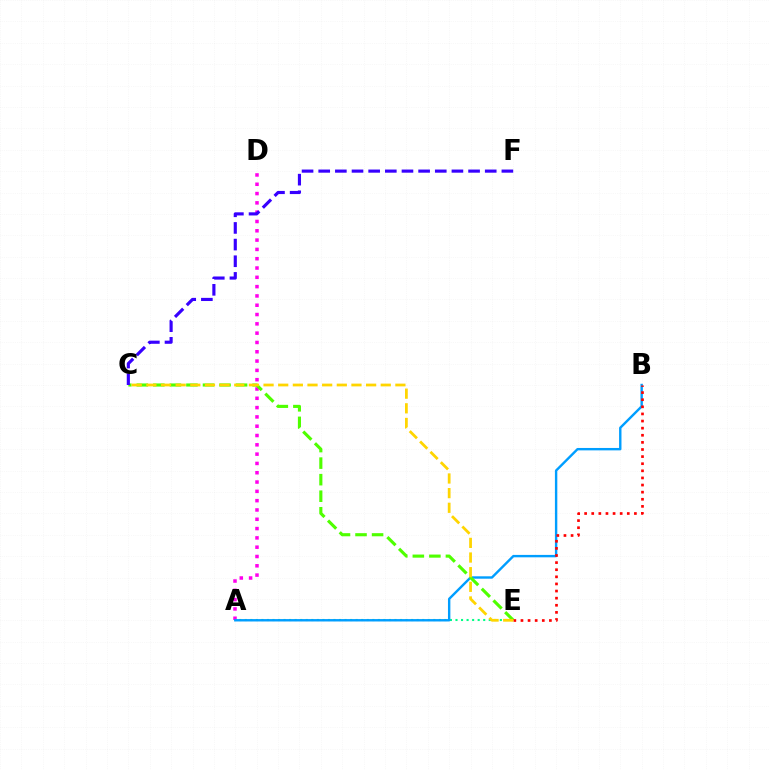{('A', 'D'): [{'color': '#ff00ed', 'line_style': 'dotted', 'thickness': 2.53}], ('A', 'E'): [{'color': '#00ff86', 'line_style': 'dotted', 'thickness': 1.51}], ('A', 'B'): [{'color': '#009eff', 'line_style': 'solid', 'thickness': 1.73}], ('C', 'E'): [{'color': '#4fff00', 'line_style': 'dashed', 'thickness': 2.25}, {'color': '#ffd500', 'line_style': 'dashed', 'thickness': 1.99}], ('C', 'F'): [{'color': '#3700ff', 'line_style': 'dashed', 'thickness': 2.26}], ('B', 'E'): [{'color': '#ff0000', 'line_style': 'dotted', 'thickness': 1.93}]}